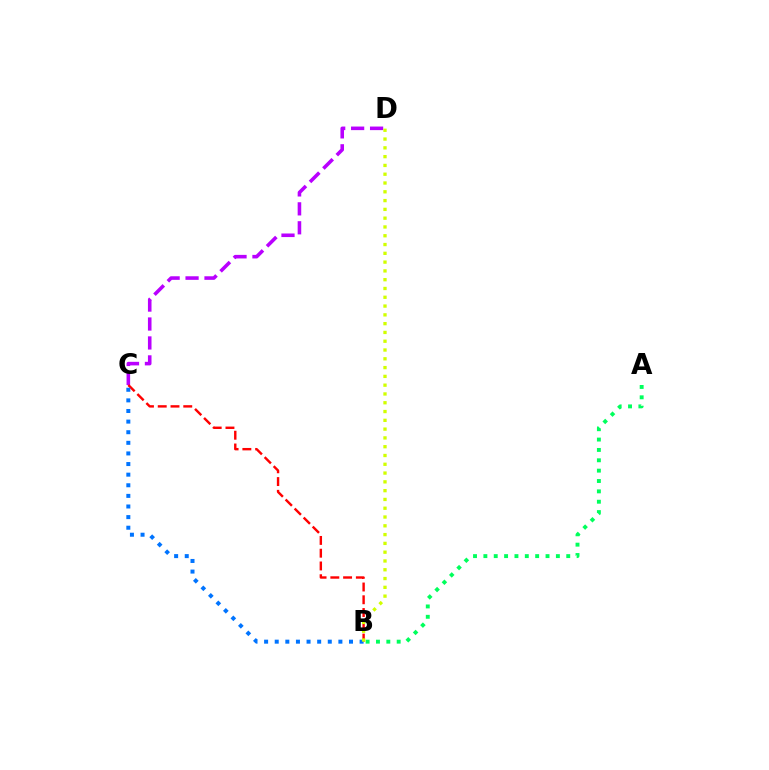{('C', 'D'): [{'color': '#b900ff', 'line_style': 'dashed', 'thickness': 2.57}], ('A', 'B'): [{'color': '#00ff5c', 'line_style': 'dotted', 'thickness': 2.81}], ('B', 'C'): [{'color': '#ff0000', 'line_style': 'dashed', 'thickness': 1.73}, {'color': '#0074ff', 'line_style': 'dotted', 'thickness': 2.88}], ('B', 'D'): [{'color': '#d1ff00', 'line_style': 'dotted', 'thickness': 2.39}]}